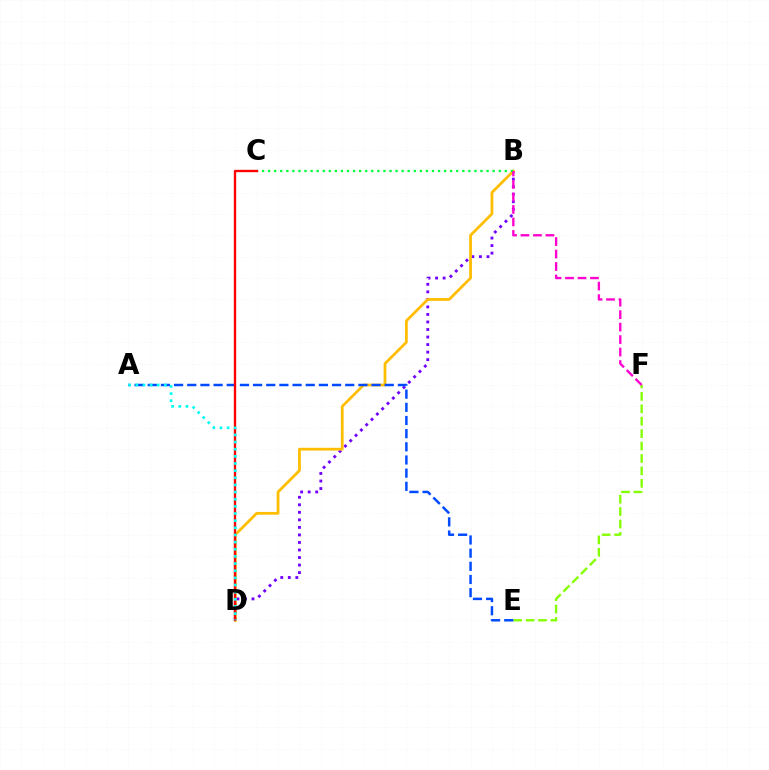{('B', 'D'): [{'color': '#7200ff', 'line_style': 'dotted', 'thickness': 2.05}, {'color': '#ffbd00', 'line_style': 'solid', 'thickness': 1.98}], ('E', 'F'): [{'color': '#84ff00', 'line_style': 'dashed', 'thickness': 1.69}], ('B', 'C'): [{'color': '#00ff39', 'line_style': 'dotted', 'thickness': 1.65}], ('A', 'E'): [{'color': '#004bff', 'line_style': 'dashed', 'thickness': 1.79}], ('C', 'D'): [{'color': '#ff0000', 'line_style': 'solid', 'thickness': 1.69}], ('B', 'F'): [{'color': '#ff00cf', 'line_style': 'dashed', 'thickness': 1.7}], ('A', 'D'): [{'color': '#00fff6', 'line_style': 'dotted', 'thickness': 1.94}]}